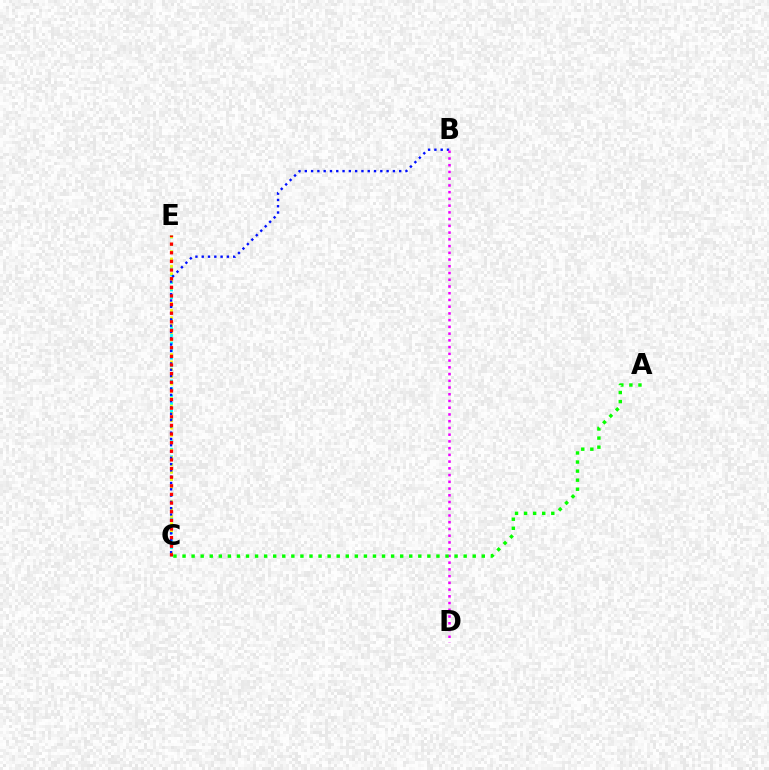{('C', 'E'): [{'color': '#00fff6', 'line_style': 'dotted', 'thickness': 2.06}, {'color': '#fcf500', 'line_style': 'dotted', 'thickness': 2.0}, {'color': '#ff0000', 'line_style': 'dotted', 'thickness': 2.35}], ('B', 'C'): [{'color': '#0010ff', 'line_style': 'dotted', 'thickness': 1.71}], ('B', 'D'): [{'color': '#ee00ff', 'line_style': 'dotted', 'thickness': 1.83}], ('A', 'C'): [{'color': '#08ff00', 'line_style': 'dotted', 'thickness': 2.46}]}